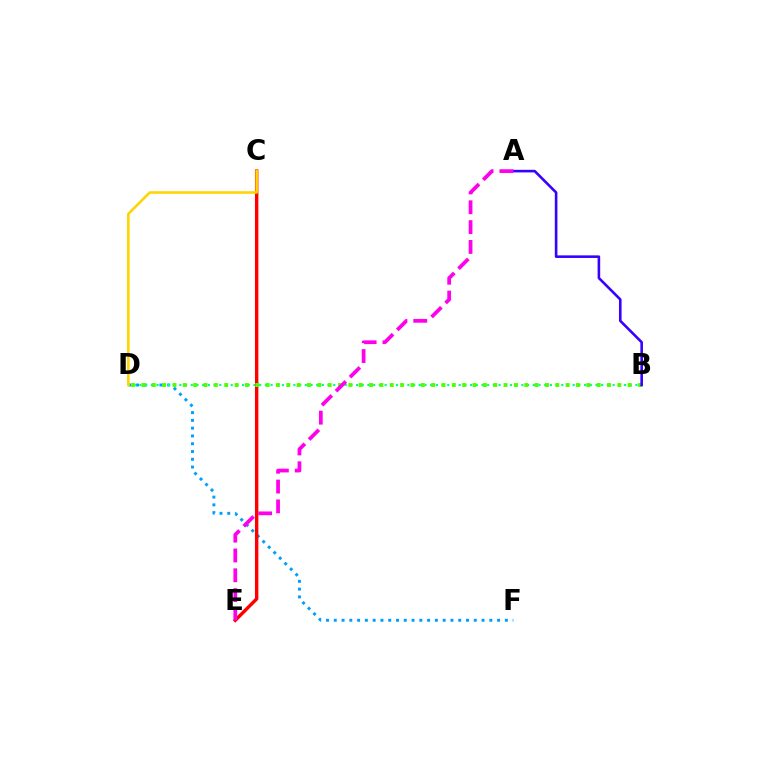{('D', 'F'): [{'color': '#009eff', 'line_style': 'dotted', 'thickness': 2.11}], ('B', 'D'): [{'color': '#00ff86', 'line_style': 'dotted', 'thickness': 1.55}, {'color': '#4fff00', 'line_style': 'dotted', 'thickness': 2.81}], ('C', 'E'): [{'color': '#ff0000', 'line_style': 'solid', 'thickness': 2.45}], ('C', 'D'): [{'color': '#ffd500', 'line_style': 'solid', 'thickness': 1.85}], ('A', 'B'): [{'color': '#3700ff', 'line_style': 'solid', 'thickness': 1.87}], ('A', 'E'): [{'color': '#ff00ed', 'line_style': 'dashed', 'thickness': 2.69}]}